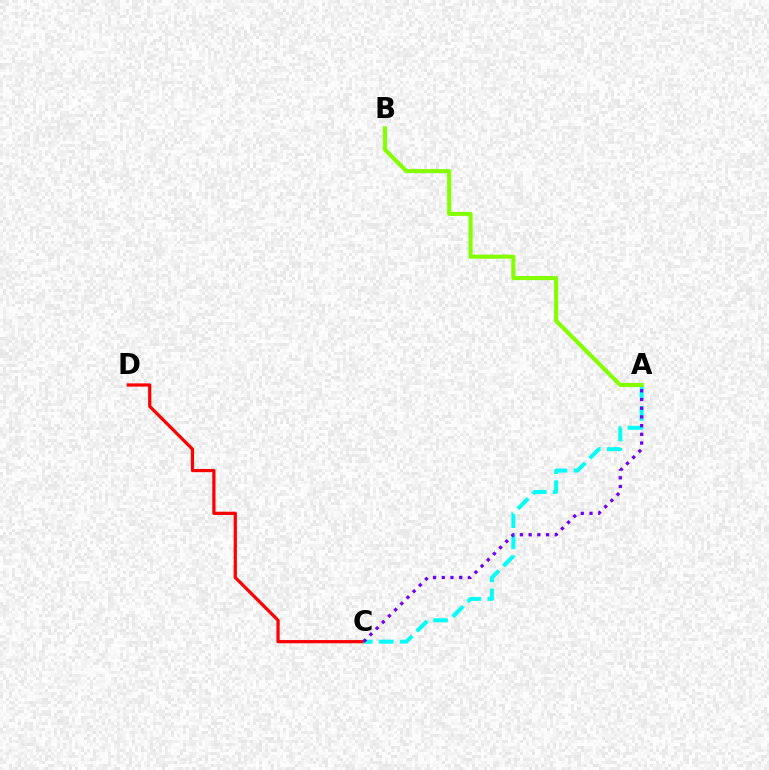{('C', 'D'): [{'color': '#ff0000', 'line_style': 'solid', 'thickness': 2.32}], ('A', 'C'): [{'color': '#00fff6', 'line_style': 'dashed', 'thickness': 2.86}, {'color': '#7200ff', 'line_style': 'dotted', 'thickness': 2.37}], ('A', 'B'): [{'color': '#84ff00', 'line_style': 'solid', 'thickness': 2.93}]}